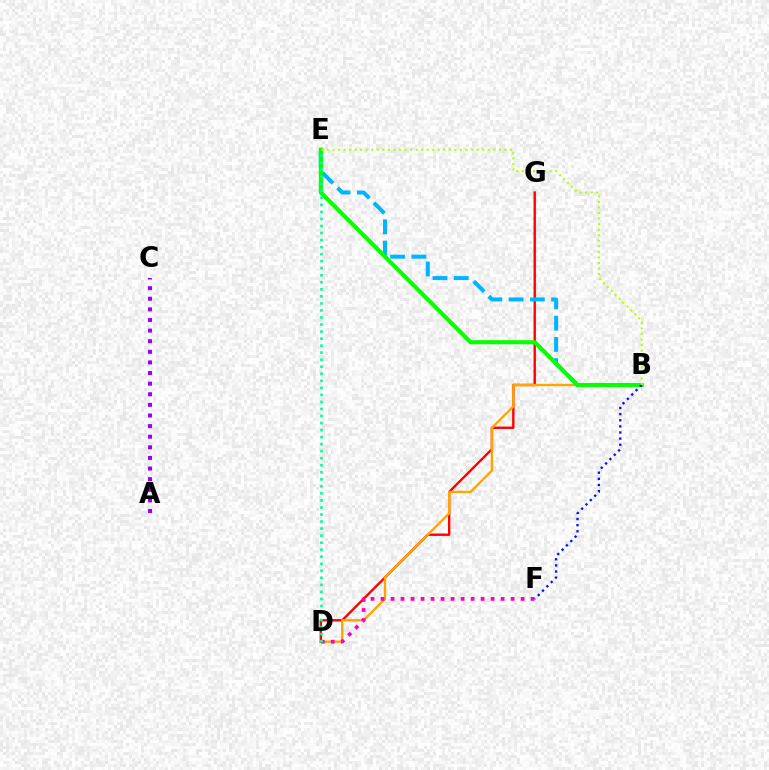{('D', 'G'): [{'color': '#ff0000', 'line_style': 'solid', 'thickness': 1.71}], ('A', 'C'): [{'color': '#9b00ff', 'line_style': 'dotted', 'thickness': 2.88}], ('B', 'D'): [{'color': '#ffa500', 'line_style': 'solid', 'thickness': 1.69}], ('B', 'E'): [{'color': '#00b5ff', 'line_style': 'dashed', 'thickness': 2.89}, {'color': '#08ff00', 'line_style': 'solid', 'thickness': 2.95}, {'color': '#b3ff00', 'line_style': 'dotted', 'thickness': 1.51}], ('D', 'F'): [{'color': '#ff00bd', 'line_style': 'dotted', 'thickness': 2.72}], ('D', 'E'): [{'color': '#00ff9d', 'line_style': 'dotted', 'thickness': 1.91}], ('B', 'F'): [{'color': '#0010ff', 'line_style': 'dotted', 'thickness': 1.67}]}